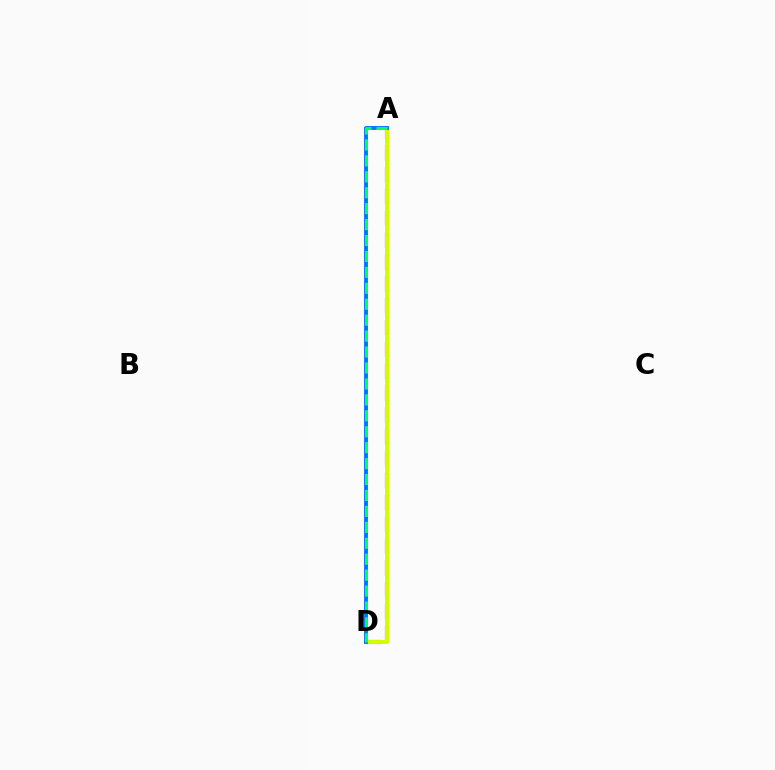{('A', 'D'): [{'color': '#ff0000', 'line_style': 'dashed', 'thickness': 2.97}, {'color': '#b900ff', 'line_style': 'dotted', 'thickness': 1.91}, {'color': '#d1ff00', 'line_style': 'solid', 'thickness': 2.85}, {'color': '#0074ff', 'line_style': 'solid', 'thickness': 2.8}, {'color': '#00ff5c', 'line_style': 'dashed', 'thickness': 2.16}]}